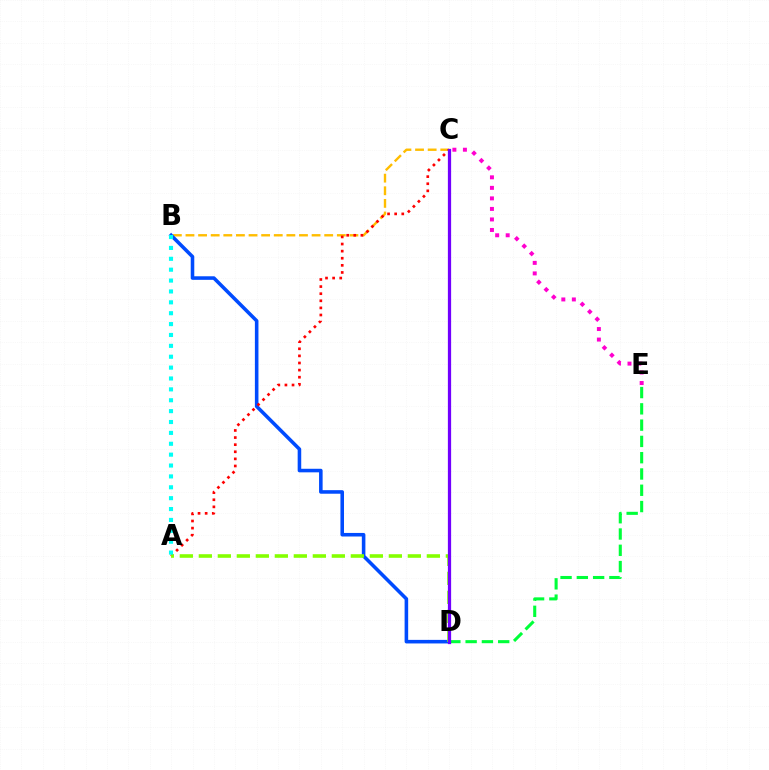{('B', 'C'): [{'color': '#ffbd00', 'line_style': 'dashed', 'thickness': 1.71}], ('B', 'D'): [{'color': '#004bff', 'line_style': 'solid', 'thickness': 2.57}], ('A', 'C'): [{'color': '#ff0000', 'line_style': 'dotted', 'thickness': 1.93}], ('D', 'E'): [{'color': '#00ff39', 'line_style': 'dashed', 'thickness': 2.21}], ('A', 'D'): [{'color': '#84ff00', 'line_style': 'dashed', 'thickness': 2.58}], ('A', 'B'): [{'color': '#00fff6', 'line_style': 'dotted', 'thickness': 2.96}], ('C', 'E'): [{'color': '#ff00cf', 'line_style': 'dotted', 'thickness': 2.86}], ('C', 'D'): [{'color': '#7200ff', 'line_style': 'solid', 'thickness': 2.34}]}